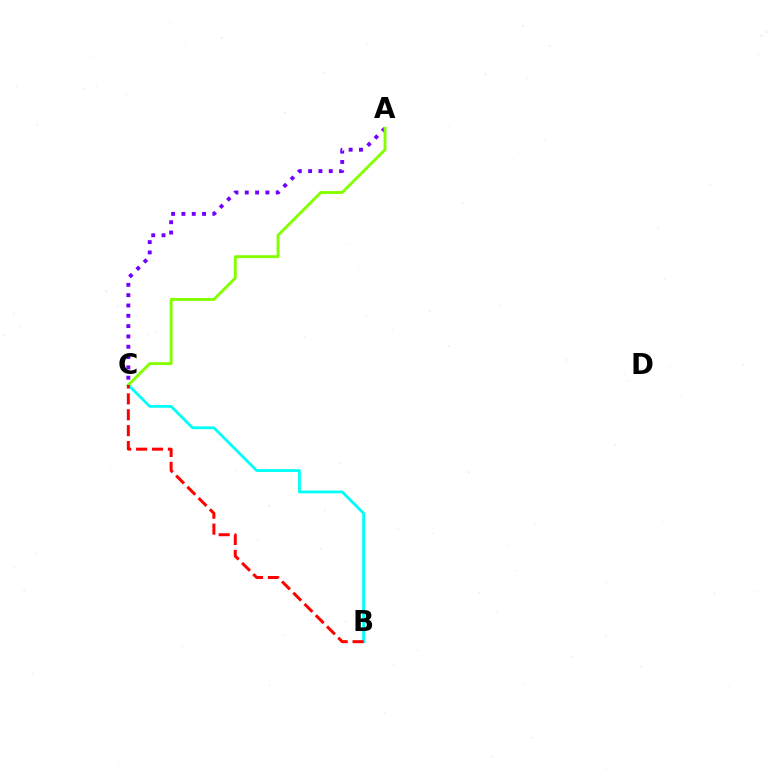{('A', 'C'): [{'color': '#7200ff', 'line_style': 'dotted', 'thickness': 2.8}, {'color': '#84ff00', 'line_style': 'solid', 'thickness': 2.09}], ('B', 'C'): [{'color': '#00fff6', 'line_style': 'solid', 'thickness': 2.01}, {'color': '#ff0000', 'line_style': 'dashed', 'thickness': 2.16}]}